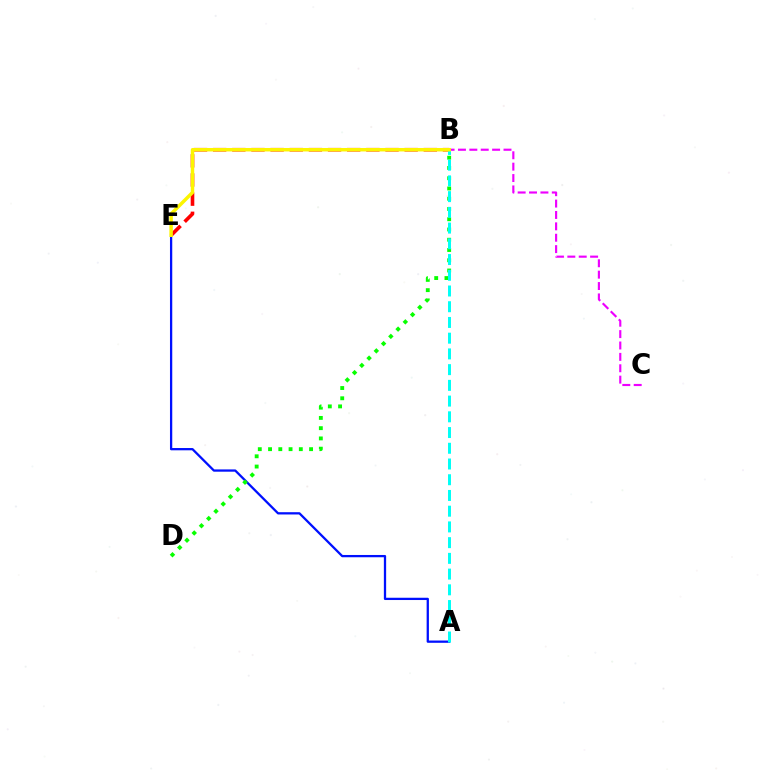{('A', 'E'): [{'color': '#0010ff', 'line_style': 'solid', 'thickness': 1.64}], ('B', 'C'): [{'color': '#ee00ff', 'line_style': 'dashed', 'thickness': 1.55}], ('B', 'E'): [{'color': '#ff0000', 'line_style': 'dashed', 'thickness': 2.6}, {'color': '#fcf500', 'line_style': 'solid', 'thickness': 2.49}], ('B', 'D'): [{'color': '#08ff00', 'line_style': 'dotted', 'thickness': 2.79}], ('A', 'B'): [{'color': '#00fff6', 'line_style': 'dashed', 'thickness': 2.14}]}